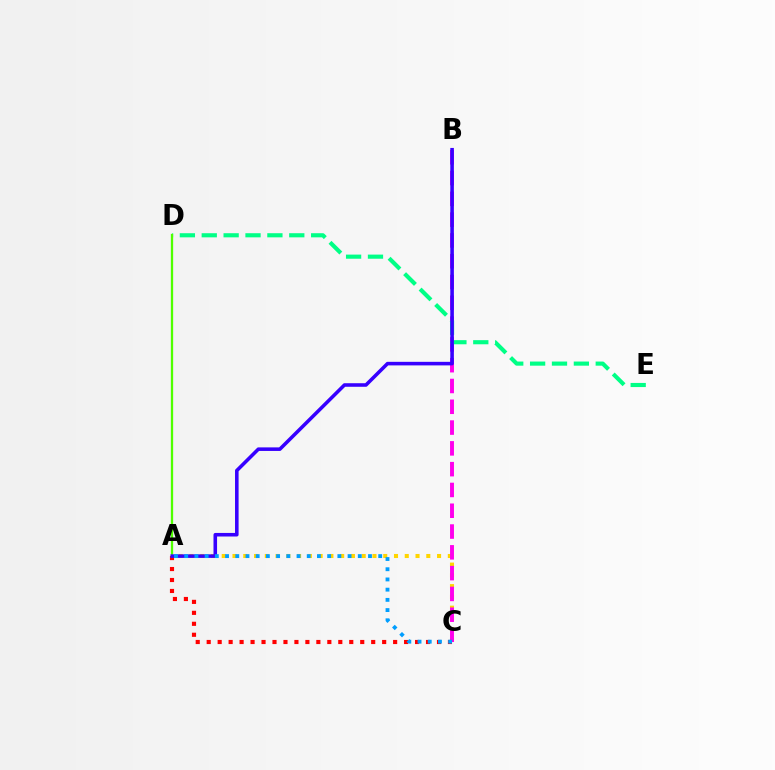{('A', 'C'): [{'color': '#ffd500', 'line_style': 'dotted', 'thickness': 2.93}, {'color': '#ff0000', 'line_style': 'dotted', 'thickness': 2.98}, {'color': '#009eff', 'line_style': 'dotted', 'thickness': 2.77}], ('B', 'C'): [{'color': '#ff00ed', 'line_style': 'dashed', 'thickness': 2.82}], ('D', 'E'): [{'color': '#00ff86', 'line_style': 'dashed', 'thickness': 2.97}], ('A', 'D'): [{'color': '#4fff00', 'line_style': 'solid', 'thickness': 1.65}], ('A', 'B'): [{'color': '#3700ff', 'line_style': 'solid', 'thickness': 2.57}]}